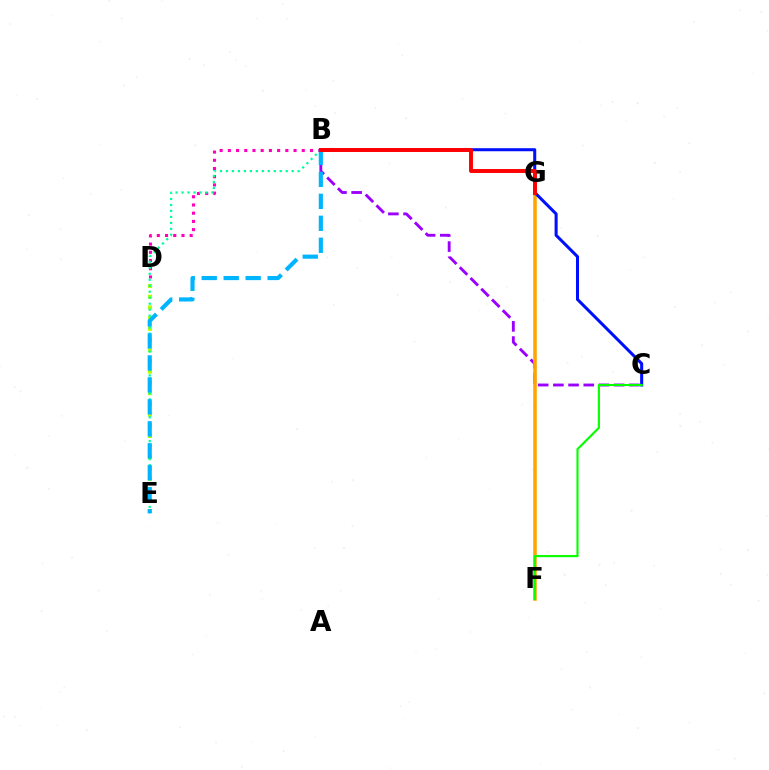{('B', 'C'): [{'color': '#9b00ff', 'line_style': 'dashed', 'thickness': 2.06}, {'color': '#0010ff', 'line_style': 'solid', 'thickness': 2.19}], ('F', 'G'): [{'color': '#ffa500', 'line_style': 'solid', 'thickness': 2.54}], ('D', 'E'): [{'color': '#b3ff00', 'line_style': 'dotted', 'thickness': 2.91}], ('C', 'F'): [{'color': '#08ff00', 'line_style': 'solid', 'thickness': 1.54}], ('B', 'D'): [{'color': '#ff00bd', 'line_style': 'dotted', 'thickness': 2.23}], ('B', 'E'): [{'color': '#00ff9d', 'line_style': 'dotted', 'thickness': 1.62}, {'color': '#00b5ff', 'line_style': 'dashed', 'thickness': 2.99}], ('B', 'G'): [{'color': '#ff0000', 'line_style': 'solid', 'thickness': 2.82}]}